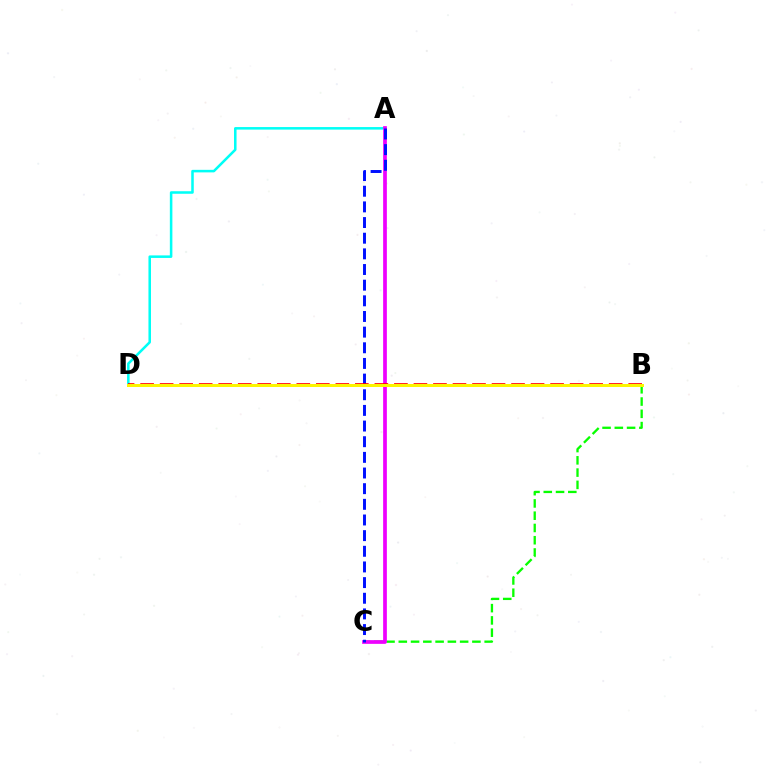{('B', 'C'): [{'color': '#08ff00', 'line_style': 'dashed', 'thickness': 1.67}], ('A', 'D'): [{'color': '#00fff6', 'line_style': 'solid', 'thickness': 1.83}], ('A', 'C'): [{'color': '#ee00ff', 'line_style': 'solid', 'thickness': 2.67}, {'color': '#0010ff', 'line_style': 'dashed', 'thickness': 2.13}], ('B', 'D'): [{'color': '#ff0000', 'line_style': 'dashed', 'thickness': 2.65}, {'color': '#fcf500', 'line_style': 'solid', 'thickness': 2.16}]}